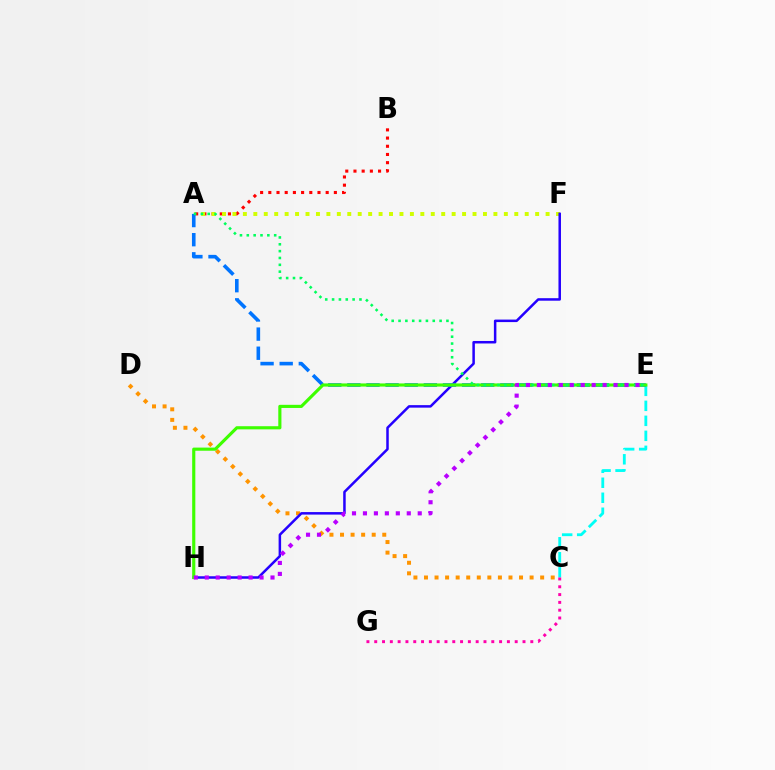{('C', 'D'): [{'color': '#ff9400', 'line_style': 'dotted', 'thickness': 2.87}], ('A', 'B'): [{'color': '#ff0000', 'line_style': 'dotted', 'thickness': 2.23}], ('A', 'F'): [{'color': '#d1ff00', 'line_style': 'dotted', 'thickness': 2.84}], ('F', 'H'): [{'color': '#2500ff', 'line_style': 'solid', 'thickness': 1.81}], ('C', 'E'): [{'color': '#00fff6', 'line_style': 'dashed', 'thickness': 2.04}], ('A', 'E'): [{'color': '#0074ff', 'line_style': 'dashed', 'thickness': 2.6}, {'color': '#00ff5c', 'line_style': 'dotted', 'thickness': 1.86}], ('E', 'H'): [{'color': '#3dff00', 'line_style': 'solid', 'thickness': 2.26}, {'color': '#b900ff', 'line_style': 'dotted', 'thickness': 2.98}], ('C', 'G'): [{'color': '#ff00ac', 'line_style': 'dotted', 'thickness': 2.12}]}